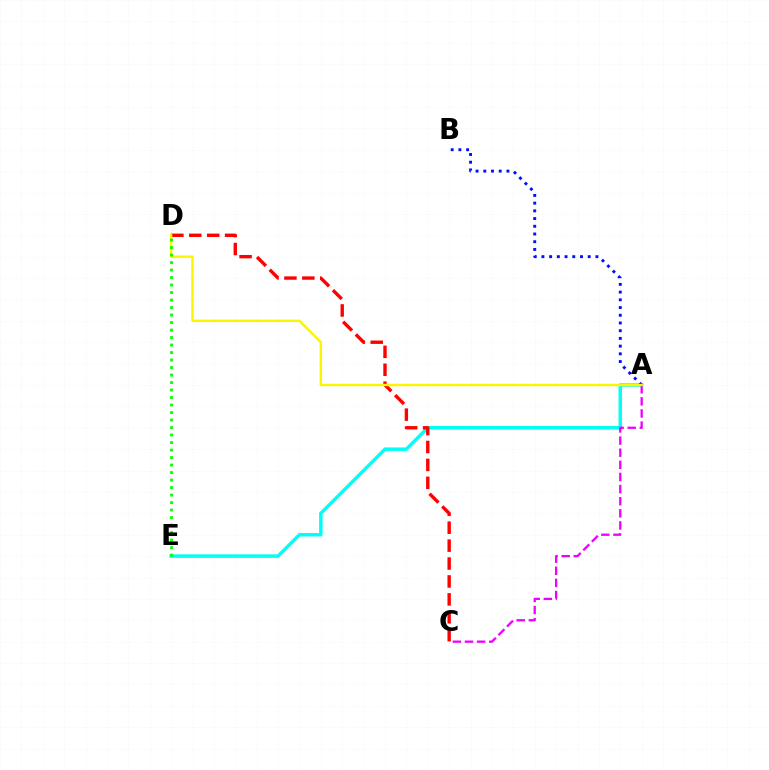{('A', 'E'): [{'color': '#00fff6', 'line_style': 'solid', 'thickness': 2.5}], ('A', 'B'): [{'color': '#0010ff', 'line_style': 'dotted', 'thickness': 2.1}], ('C', 'D'): [{'color': '#ff0000', 'line_style': 'dashed', 'thickness': 2.43}], ('A', 'C'): [{'color': '#ee00ff', 'line_style': 'dashed', 'thickness': 1.65}], ('A', 'D'): [{'color': '#fcf500', 'line_style': 'solid', 'thickness': 1.74}], ('D', 'E'): [{'color': '#08ff00', 'line_style': 'dotted', 'thickness': 2.04}]}